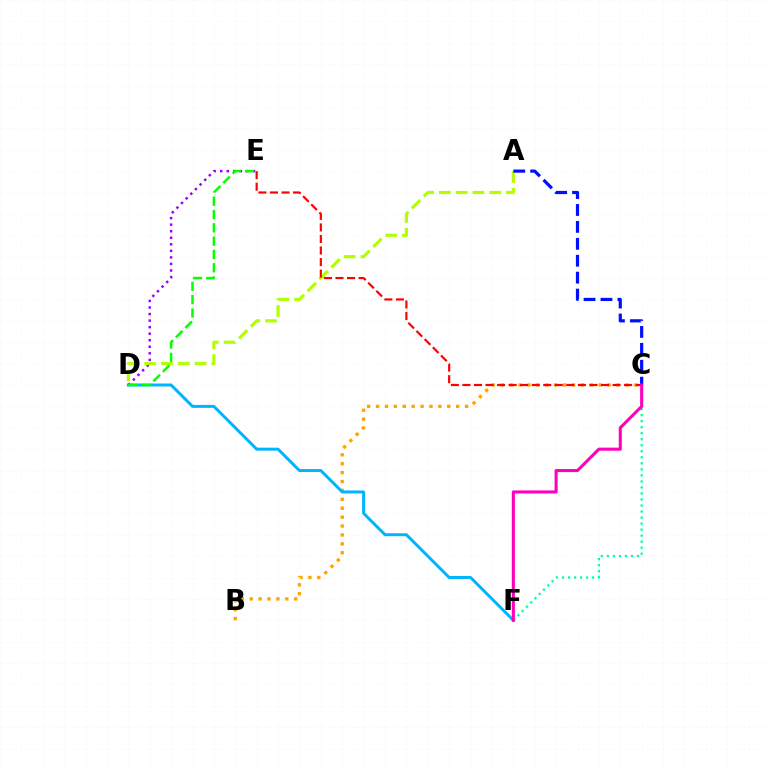{('D', 'E'): [{'color': '#9b00ff', 'line_style': 'dotted', 'thickness': 1.78}, {'color': '#08ff00', 'line_style': 'dashed', 'thickness': 1.81}], ('A', 'D'): [{'color': '#b3ff00', 'line_style': 'dashed', 'thickness': 2.28}], ('B', 'C'): [{'color': '#ffa500', 'line_style': 'dotted', 'thickness': 2.42}], ('C', 'E'): [{'color': '#ff0000', 'line_style': 'dashed', 'thickness': 1.57}], ('D', 'F'): [{'color': '#00b5ff', 'line_style': 'solid', 'thickness': 2.14}], ('C', 'F'): [{'color': '#00ff9d', 'line_style': 'dotted', 'thickness': 1.64}, {'color': '#ff00bd', 'line_style': 'solid', 'thickness': 2.21}], ('A', 'C'): [{'color': '#0010ff', 'line_style': 'dashed', 'thickness': 2.3}]}